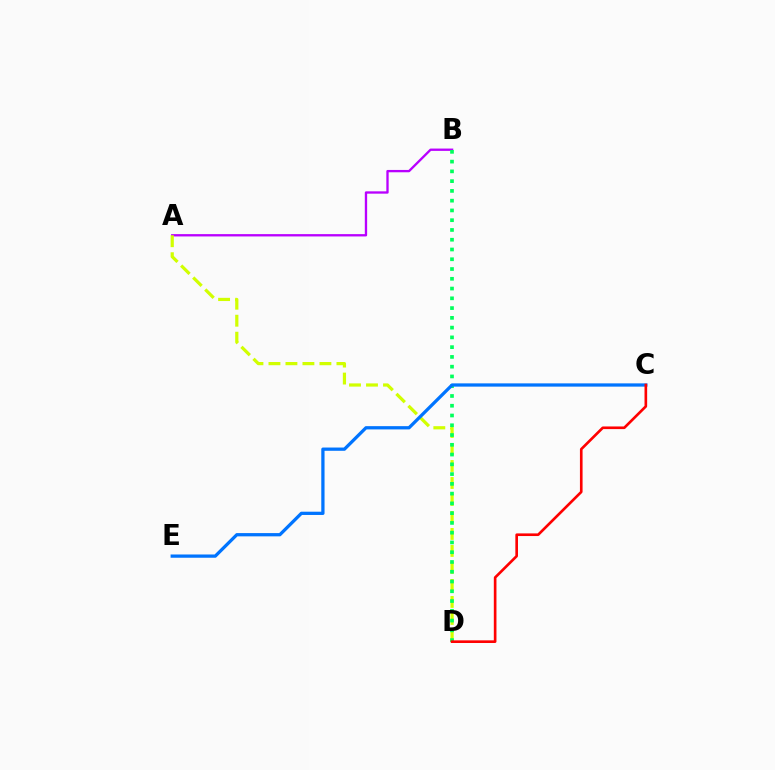{('A', 'B'): [{'color': '#b900ff', 'line_style': 'solid', 'thickness': 1.68}], ('A', 'D'): [{'color': '#d1ff00', 'line_style': 'dashed', 'thickness': 2.31}], ('B', 'D'): [{'color': '#00ff5c', 'line_style': 'dotted', 'thickness': 2.65}], ('C', 'E'): [{'color': '#0074ff', 'line_style': 'solid', 'thickness': 2.35}], ('C', 'D'): [{'color': '#ff0000', 'line_style': 'solid', 'thickness': 1.9}]}